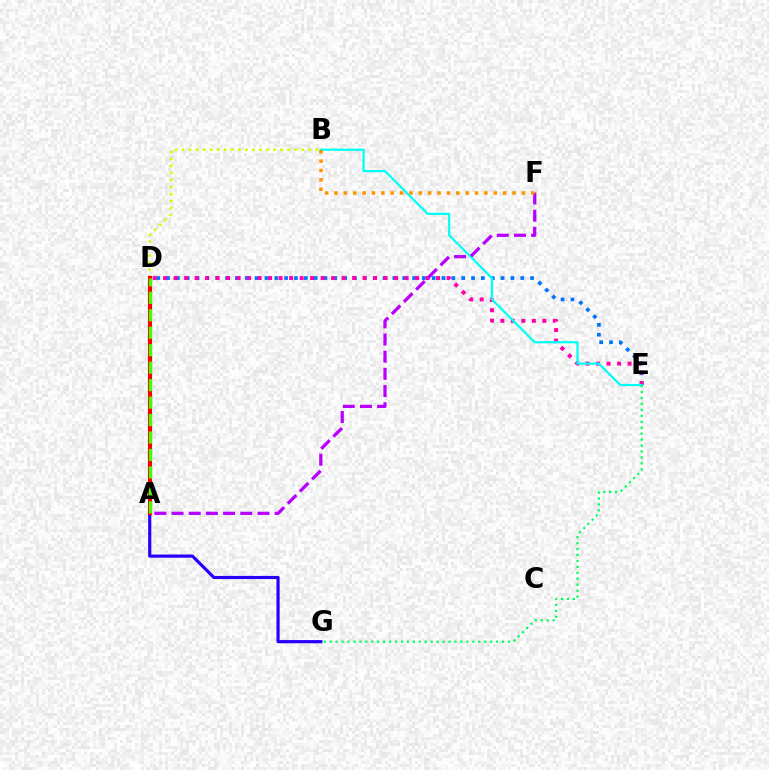{('B', 'D'): [{'color': '#d1ff00', 'line_style': 'dotted', 'thickness': 1.91}], ('D', 'E'): [{'color': '#0074ff', 'line_style': 'dotted', 'thickness': 2.67}, {'color': '#ff00ac', 'line_style': 'dotted', 'thickness': 2.85}], ('D', 'G'): [{'color': '#2500ff', 'line_style': 'solid', 'thickness': 2.28}], ('B', 'E'): [{'color': '#00fff6', 'line_style': 'solid', 'thickness': 1.6}], ('A', 'D'): [{'color': '#ff0000', 'line_style': 'solid', 'thickness': 2.97}, {'color': '#3dff00', 'line_style': 'dashed', 'thickness': 2.37}], ('E', 'G'): [{'color': '#00ff5c', 'line_style': 'dotted', 'thickness': 1.61}], ('A', 'F'): [{'color': '#b900ff', 'line_style': 'dashed', 'thickness': 2.33}], ('B', 'F'): [{'color': '#ff9400', 'line_style': 'dotted', 'thickness': 2.55}]}